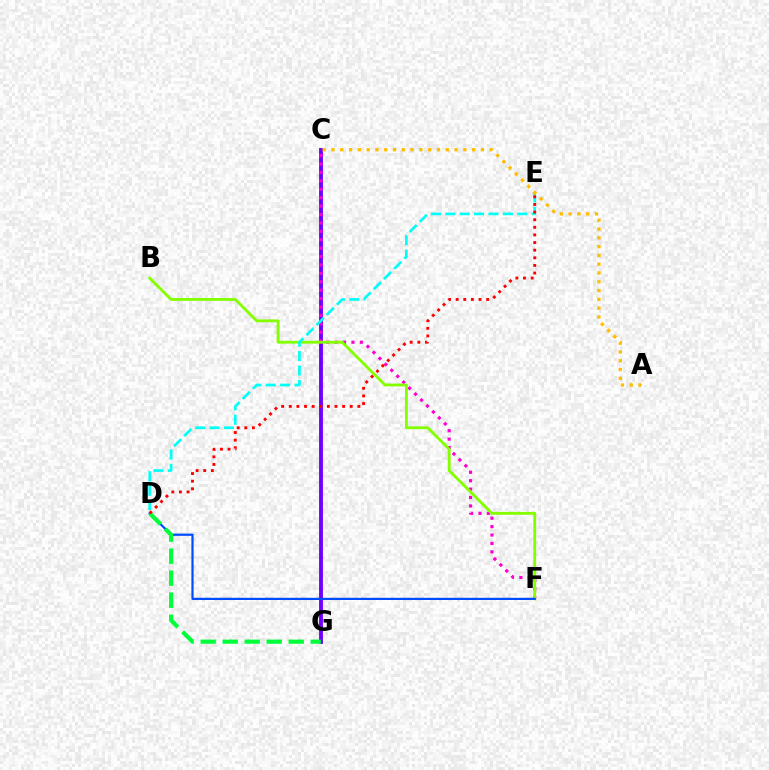{('C', 'G'): [{'color': '#7200ff', 'line_style': 'solid', 'thickness': 2.79}], ('C', 'F'): [{'color': '#ff00cf', 'line_style': 'dotted', 'thickness': 2.29}], ('B', 'F'): [{'color': '#84ff00', 'line_style': 'solid', 'thickness': 2.05}], ('D', 'F'): [{'color': '#004bff', 'line_style': 'solid', 'thickness': 1.59}], ('D', 'E'): [{'color': '#00fff6', 'line_style': 'dashed', 'thickness': 1.96}, {'color': '#ff0000', 'line_style': 'dotted', 'thickness': 2.07}], ('D', 'G'): [{'color': '#00ff39', 'line_style': 'dashed', 'thickness': 2.99}], ('A', 'C'): [{'color': '#ffbd00', 'line_style': 'dotted', 'thickness': 2.39}]}